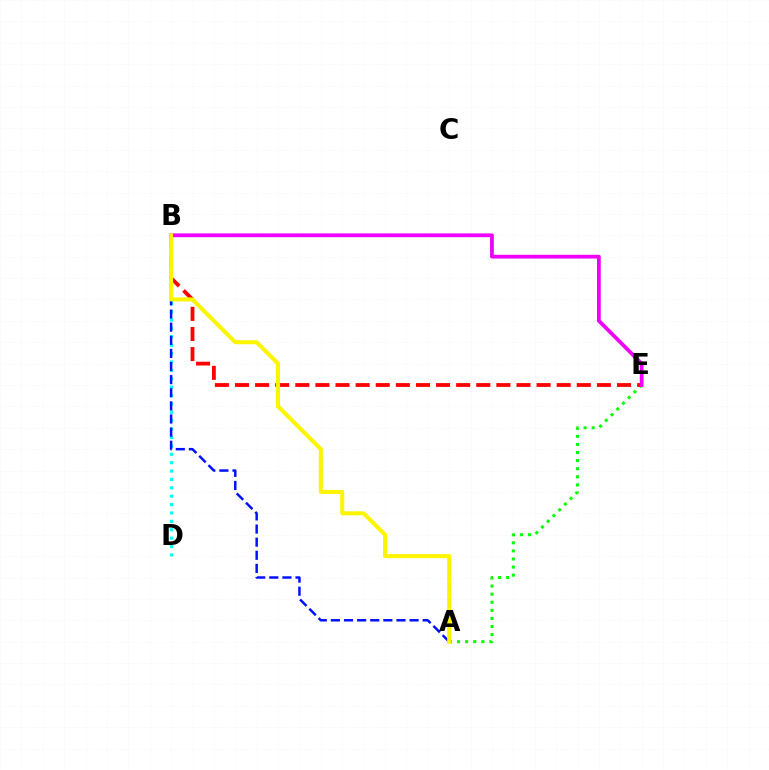{('A', 'E'): [{'color': '#08ff00', 'line_style': 'dotted', 'thickness': 2.2}], ('B', 'D'): [{'color': '#00fff6', 'line_style': 'dotted', 'thickness': 2.28}], ('B', 'E'): [{'color': '#ff0000', 'line_style': 'dashed', 'thickness': 2.73}, {'color': '#ee00ff', 'line_style': 'solid', 'thickness': 2.71}], ('A', 'B'): [{'color': '#0010ff', 'line_style': 'dashed', 'thickness': 1.78}, {'color': '#fcf500', 'line_style': 'solid', 'thickness': 2.9}]}